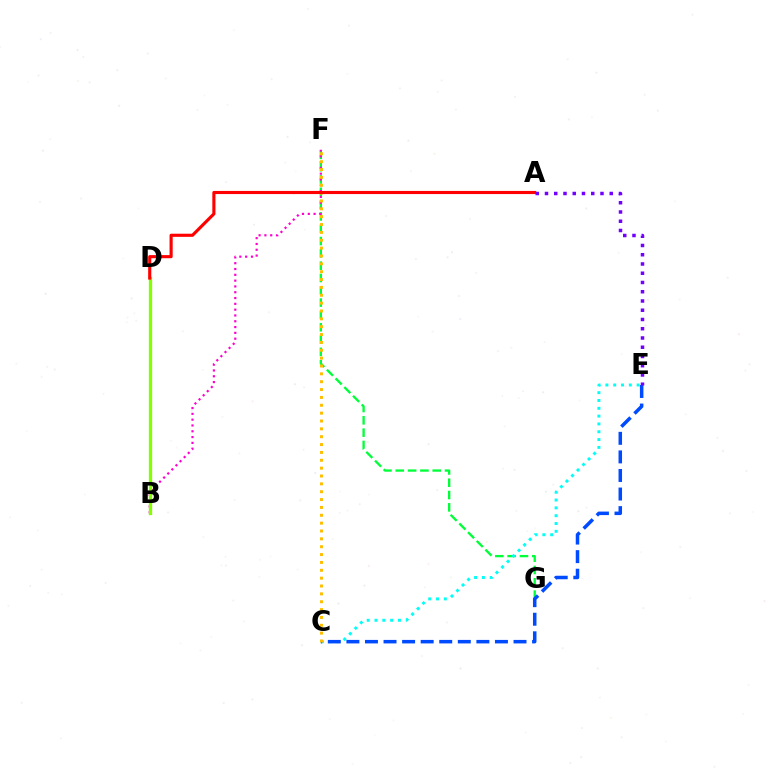{('F', 'G'): [{'color': '#00ff39', 'line_style': 'dashed', 'thickness': 1.67}], ('B', 'F'): [{'color': '#ff00cf', 'line_style': 'dotted', 'thickness': 1.58}], ('B', 'D'): [{'color': '#84ff00', 'line_style': 'solid', 'thickness': 2.37}], ('C', 'E'): [{'color': '#00fff6', 'line_style': 'dotted', 'thickness': 2.12}, {'color': '#004bff', 'line_style': 'dashed', 'thickness': 2.52}], ('C', 'F'): [{'color': '#ffbd00', 'line_style': 'dotted', 'thickness': 2.14}], ('A', 'D'): [{'color': '#ff0000', 'line_style': 'solid', 'thickness': 2.25}], ('A', 'E'): [{'color': '#7200ff', 'line_style': 'dotted', 'thickness': 2.51}]}